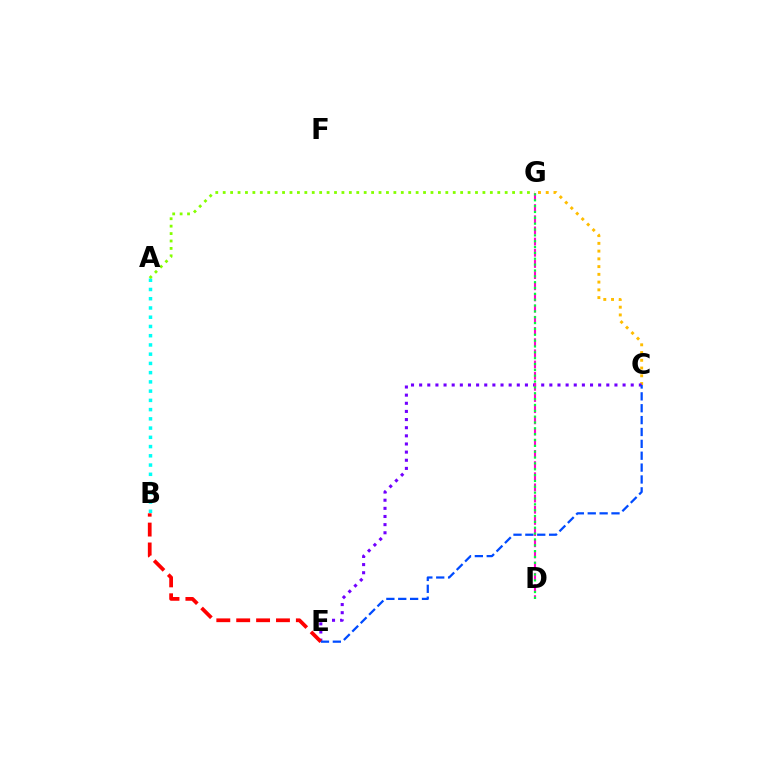{('C', 'G'): [{'color': '#ffbd00', 'line_style': 'dotted', 'thickness': 2.1}], ('C', 'E'): [{'color': '#7200ff', 'line_style': 'dotted', 'thickness': 2.21}, {'color': '#004bff', 'line_style': 'dashed', 'thickness': 1.61}], ('D', 'G'): [{'color': '#ff00cf', 'line_style': 'dashed', 'thickness': 1.52}, {'color': '#00ff39', 'line_style': 'dotted', 'thickness': 1.59}], ('B', 'E'): [{'color': '#ff0000', 'line_style': 'dashed', 'thickness': 2.7}], ('A', 'B'): [{'color': '#00fff6', 'line_style': 'dotted', 'thickness': 2.51}], ('A', 'G'): [{'color': '#84ff00', 'line_style': 'dotted', 'thickness': 2.02}]}